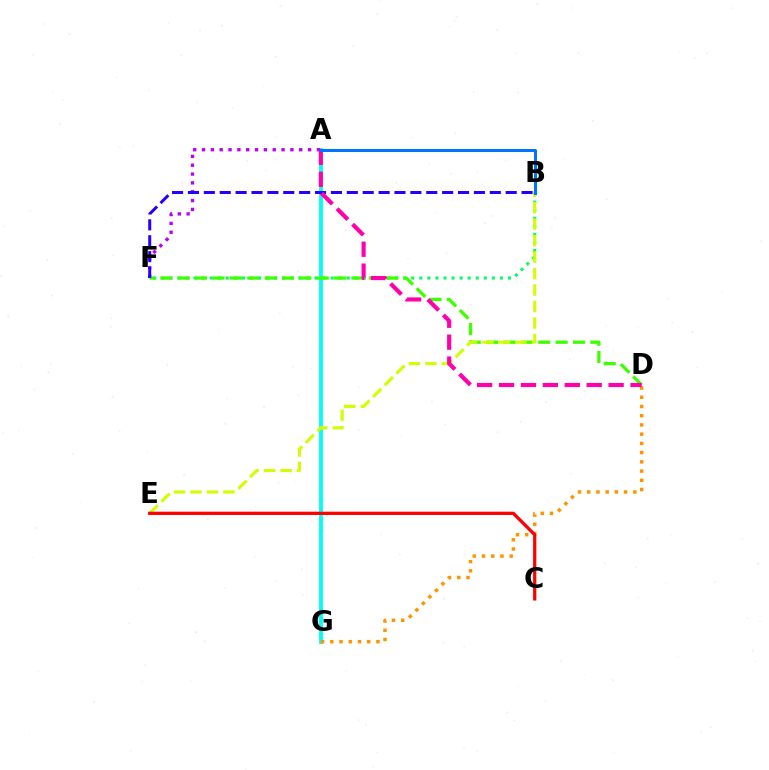{('B', 'F'): [{'color': '#00ff5c', 'line_style': 'dotted', 'thickness': 2.19}, {'color': '#2500ff', 'line_style': 'dashed', 'thickness': 2.16}], ('A', 'G'): [{'color': '#00fff6', 'line_style': 'solid', 'thickness': 2.77}], ('A', 'F'): [{'color': '#b900ff', 'line_style': 'dotted', 'thickness': 2.4}], ('D', 'F'): [{'color': '#3dff00', 'line_style': 'dashed', 'thickness': 2.36}], ('D', 'G'): [{'color': '#ff9400', 'line_style': 'dotted', 'thickness': 2.51}], ('B', 'E'): [{'color': '#d1ff00', 'line_style': 'dashed', 'thickness': 2.24}], ('C', 'E'): [{'color': '#ff0000', 'line_style': 'solid', 'thickness': 2.36}], ('A', 'D'): [{'color': '#ff00ac', 'line_style': 'dashed', 'thickness': 2.98}], ('A', 'B'): [{'color': '#0074ff', 'line_style': 'solid', 'thickness': 2.18}]}